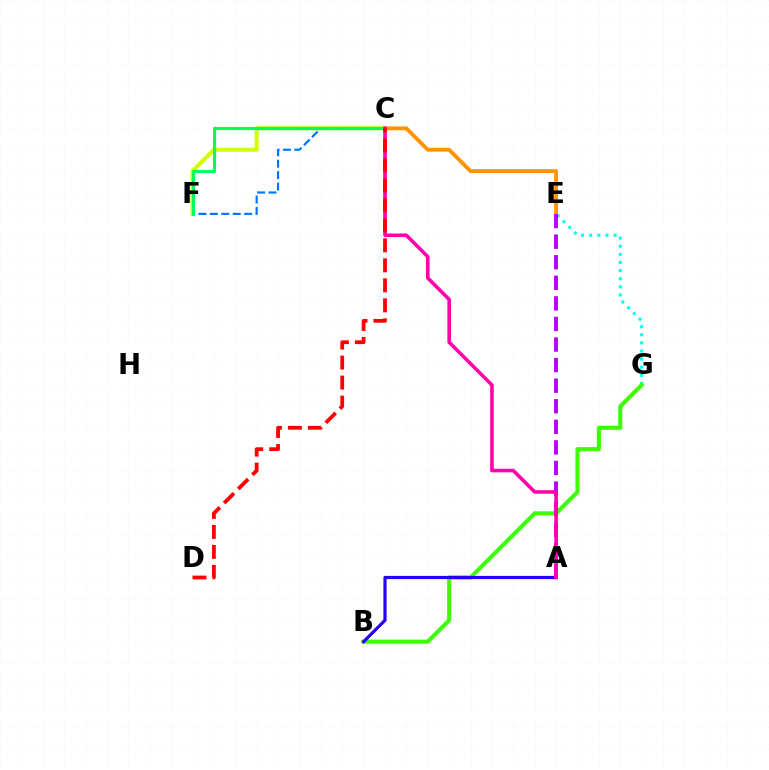{('C', 'F'): [{'color': '#d1ff00', 'line_style': 'solid', 'thickness': 2.92}, {'color': '#0074ff', 'line_style': 'dashed', 'thickness': 1.55}, {'color': '#00ff5c', 'line_style': 'solid', 'thickness': 2.28}], ('E', 'G'): [{'color': '#00fff6', 'line_style': 'dotted', 'thickness': 2.2}], ('B', 'G'): [{'color': '#3dff00', 'line_style': 'solid', 'thickness': 2.96}], ('A', 'B'): [{'color': '#2500ff', 'line_style': 'solid', 'thickness': 2.3}], ('C', 'E'): [{'color': '#ff9400', 'line_style': 'solid', 'thickness': 2.77}], ('A', 'E'): [{'color': '#b900ff', 'line_style': 'dashed', 'thickness': 2.79}], ('A', 'C'): [{'color': '#ff00ac', 'line_style': 'solid', 'thickness': 2.58}], ('C', 'D'): [{'color': '#ff0000', 'line_style': 'dashed', 'thickness': 2.72}]}